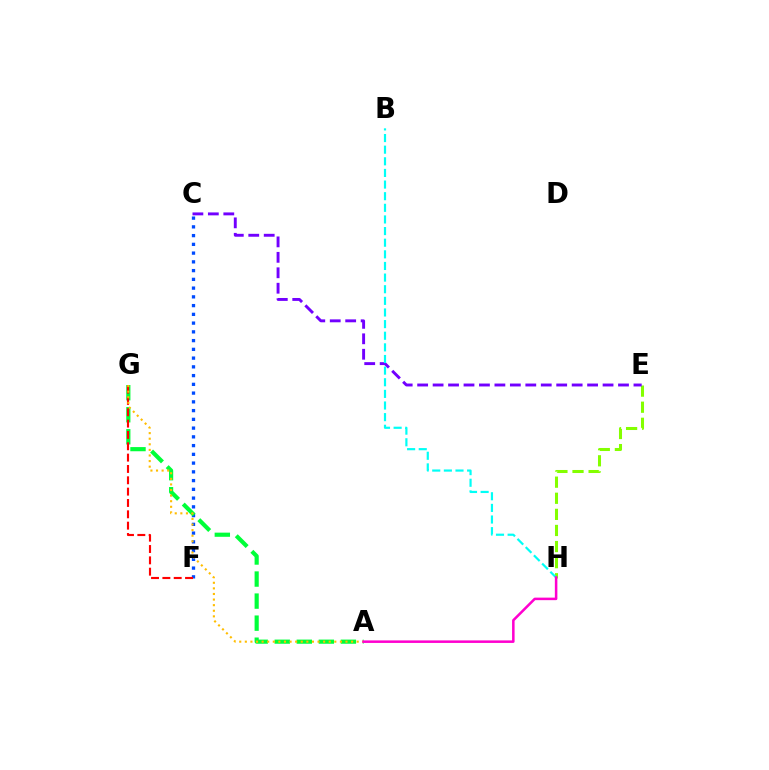{('C', 'F'): [{'color': '#004bff', 'line_style': 'dotted', 'thickness': 2.38}], ('A', 'G'): [{'color': '#00ff39', 'line_style': 'dashed', 'thickness': 3.0}, {'color': '#ffbd00', 'line_style': 'dotted', 'thickness': 1.52}], ('E', 'H'): [{'color': '#84ff00', 'line_style': 'dashed', 'thickness': 2.19}], ('F', 'G'): [{'color': '#ff0000', 'line_style': 'dashed', 'thickness': 1.54}], ('C', 'E'): [{'color': '#7200ff', 'line_style': 'dashed', 'thickness': 2.1}], ('B', 'H'): [{'color': '#00fff6', 'line_style': 'dashed', 'thickness': 1.58}], ('A', 'H'): [{'color': '#ff00cf', 'line_style': 'solid', 'thickness': 1.82}]}